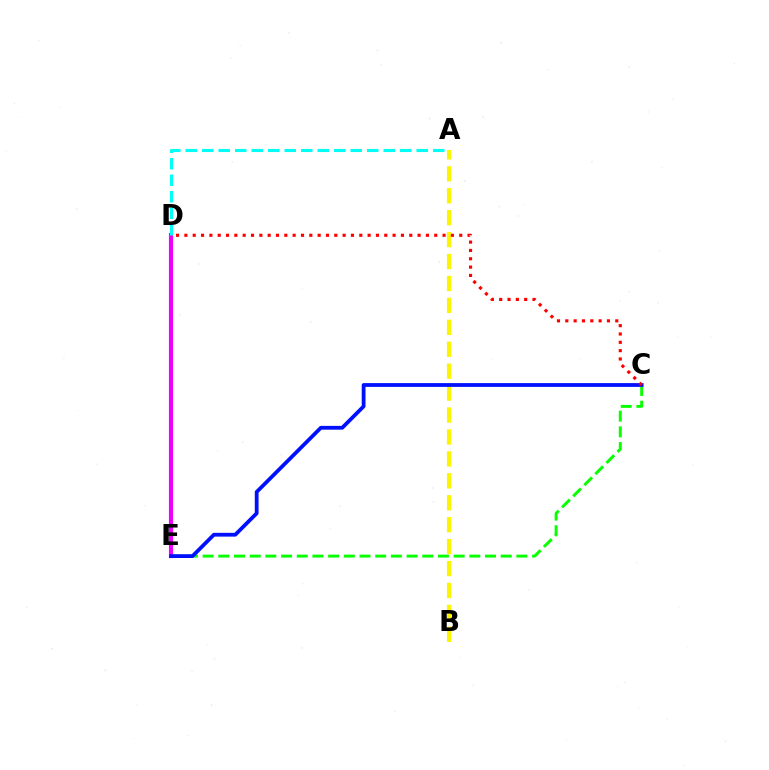{('C', 'E'): [{'color': '#08ff00', 'line_style': 'dashed', 'thickness': 2.13}, {'color': '#0010ff', 'line_style': 'solid', 'thickness': 2.73}], ('A', 'B'): [{'color': '#fcf500', 'line_style': 'dashed', 'thickness': 2.98}], ('D', 'E'): [{'color': '#ee00ff', 'line_style': 'solid', 'thickness': 2.99}], ('A', 'D'): [{'color': '#00fff6', 'line_style': 'dashed', 'thickness': 2.24}], ('C', 'D'): [{'color': '#ff0000', 'line_style': 'dotted', 'thickness': 2.26}]}